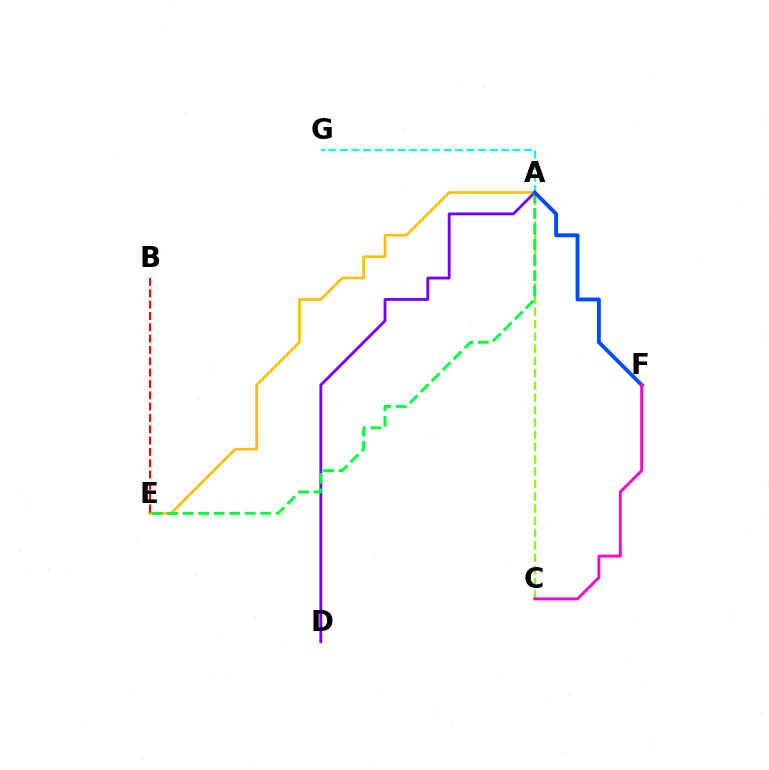{('A', 'D'): [{'color': '#7200ff', 'line_style': 'solid', 'thickness': 2.03}], ('A', 'E'): [{'color': '#ffbd00', 'line_style': 'solid', 'thickness': 1.88}, {'color': '#00ff39', 'line_style': 'dashed', 'thickness': 2.11}], ('A', 'C'): [{'color': '#84ff00', 'line_style': 'dashed', 'thickness': 1.67}], ('A', 'G'): [{'color': '#00fff6', 'line_style': 'dashed', 'thickness': 1.56}], ('A', 'F'): [{'color': '#004bff', 'line_style': 'solid', 'thickness': 2.78}], ('C', 'F'): [{'color': '#ff00cf', 'line_style': 'solid', 'thickness': 2.07}], ('B', 'E'): [{'color': '#ff0000', 'line_style': 'dashed', 'thickness': 1.54}]}